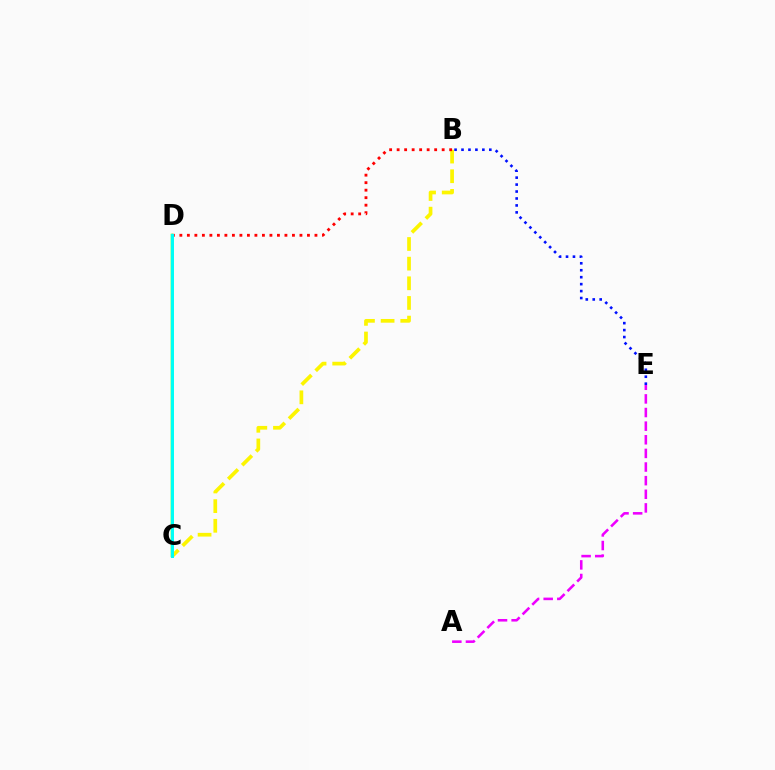{('B', 'C'): [{'color': '#fcf500', 'line_style': 'dashed', 'thickness': 2.67}], ('B', 'E'): [{'color': '#0010ff', 'line_style': 'dotted', 'thickness': 1.89}], ('B', 'D'): [{'color': '#ff0000', 'line_style': 'dotted', 'thickness': 2.04}], ('C', 'D'): [{'color': '#08ff00', 'line_style': 'solid', 'thickness': 1.79}, {'color': '#00fff6', 'line_style': 'solid', 'thickness': 2.15}], ('A', 'E'): [{'color': '#ee00ff', 'line_style': 'dashed', 'thickness': 1.85}]}